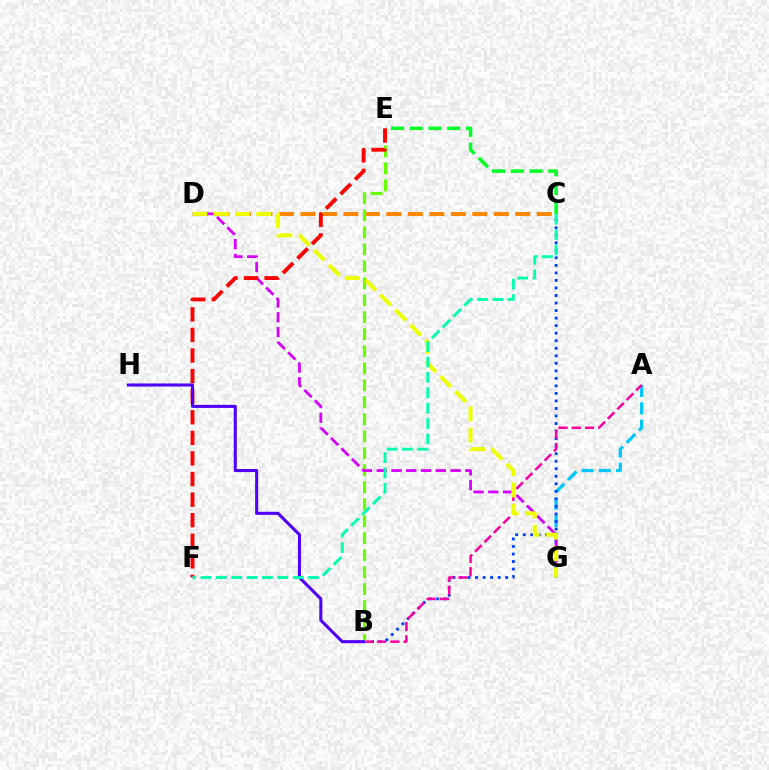{('C', 'D'): [{'color': '#ff8800', 'line_style': 'dashed', 'thickness': 2.92}], ('A', 'G'): [{'color': '#00c7ff', 'line_style': 'dashed', 'thickness': 2.35}], ('B', 'C'): [{'color': '#003fff', 'line_style': 'dotted', 'thickness': 2.05}], ('A', 'B'): [{'color': '#ff00a0', 'line_style': 'dashed', 'thickness': 1.81}], ('C', 'E'): [{'color': '#00ff27', 'line_style': 'dashed', 'thickness': 2.55}], ('B', 'E'): [{'color': '#66ff00', 'line_style': 'dashed', 'thickness': 2.31}], ('D', 'G'): [{'color': '#d600ff', 'line_style': 'dashed', 'thickness': 2.01}, {'color': '#eeff00', 'line_style': 'dashed', 'thickness': 2.89}], ('E', 'F'): [{'color': '#ff0000', 'line_style': 'dashed', 'thickness': 2.8}], ('B', 'H'): [{'color': '#4f00ff', 'line_style': 'solid', 'thickness': 2.21}], ('C', 'F'): [{'color': '#00ffaf', 'line_style': 'dashed', 'thickness': 2.09}]}